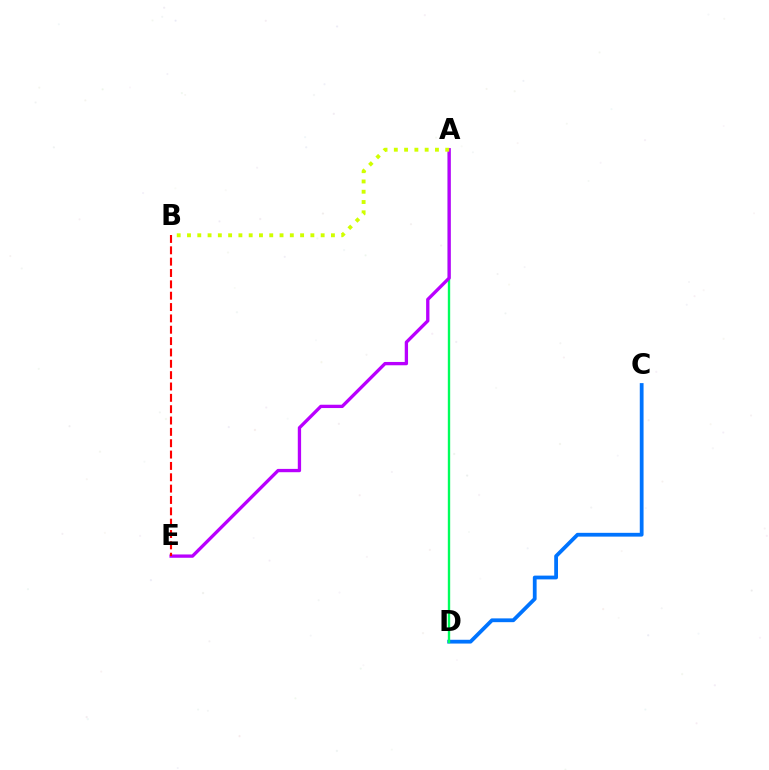{('C', 'D'): [{'color': '#0074ff', 'line_style': 'solid', 'thickness': 2.72}], ('A', 'D'): [{'color': '#00ff5c', 'line_style': 'solid', 'thickness': 1.71}], ('A', 'E'): [{'color': '#b900ff', 'line_style': 'solid', 'thickness': 2.38}], ('A', 'B'): [{'color': '#d1ff00', 'line_style': 'dotted', 'thickness': 2.79}], ('B', 'E'): [{'color': '#ff0000', 'line_style': 'dashed', 'thickness': 1.54}]}